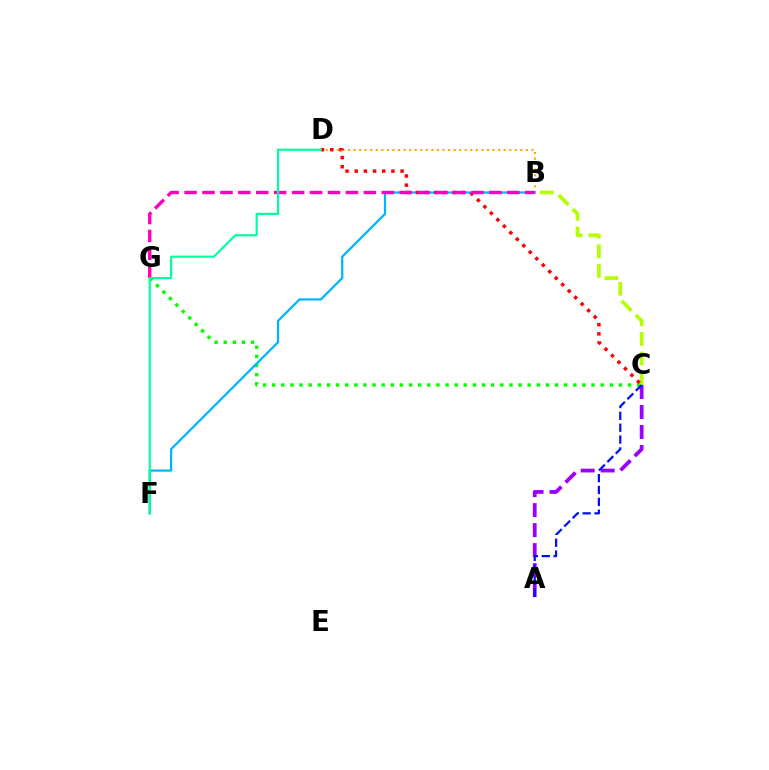{('B', 'D'): [{'color': '#ffa500', 'line_style': 'dotted', 'thickness': 1.51}], ('C', 'G'): [{'color': '#08ff00', 'line_style': 'dotted', 'thickness': 2.48}], ('A', 'C'): [{'color': '#9b00ff', 'line_style': 'dashed', 'thickness': 2.72}, {'color': '#0010ff', 'line_style': 'dashed', 'thickness': 1.61}], ('B', 'F'): [{'color': '#00b5ff', 'line_style': 'solid', 'thickness': 1.62}], ('B', 'C'): [{'color': '#b3ff00', 'line_style': 'dashed', 'thickness': 2.67}], ('C', 'D'): [{'color': '#ff0000', 'line_style': 'dotted', 'thickness': 2.49}], ('B', 'G'): [{'color': '#ff00bd', 'line_style': 'dashed', 'thickness': 2.44}], ('D', 'F'): [{'color': '#00ff9d', 'line_style': 'solid', 'thickness': 1.56}]}